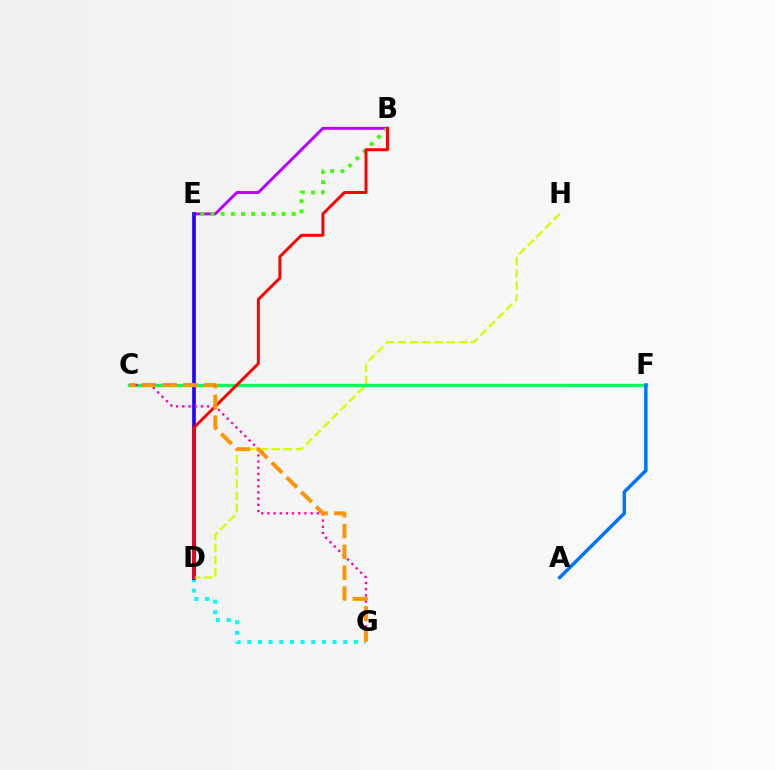{('B', 'E'): [{'color': '#b900ff', 'line_style': 'solid', 'thickness': 2.1}, {'color': '#3dff00', 'line_style': 'dotted', 'thickness': 2.76}], ('D', 'G'): [{'color': '#00fff6', 'line_style': 'dotted', 'thickness': 2.9}], ('D', 'E'): [{'color': '#2500ff', 'line_style': 'solid', 'thickness': 2.64}], ('D', 'H'): [{'color': '#d1ff00', 'line_style': 'dashed', 'thickness': 1.66}], ('C', 'F'): [{'color': '#00ff5c', 'line_style': 'solid', 'thickness': 2.42}], ('C', 'G'): [{'color': '#ff00ac', 'line_style': 'dotted', 'thickness': 1.68}, {'color': '#ff9400', 'line_style': 'dashed', 'thickness': 2.83}], ('A', 'F'): [{'color': '#0074ff', 'line_style': 'solid', 'thickness': 2.5}], ('B', 'D'): [{'color': '#ff0000', 'line_style': 'solid', 'thickness': 2.13}]}